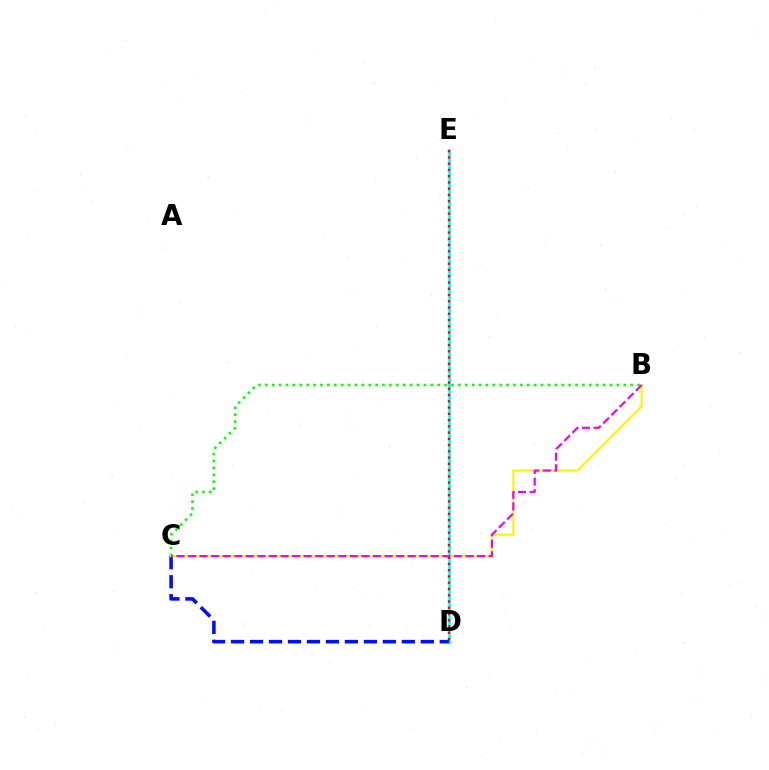{('D', 'E'): [{'color': '#00fff6', 'line_style': 'solid', 'thickness': 1.91}, {'color': '#ff0000', 'line_style': 'dotted', 'thickness': 1.7}], ('B', 'C'): [{'color': '#08ff00', 'line_style': 'dotted', 'thickness': 1.87}, {'color': '#fcf500', 'line_style': 'solid', 'thickness': 1.57}, {'color': '#ee00ff', 'line_style': 'dashed', 'thickness': 1.57}], ('C', 'D'): [{'color': '#0010ff', 'line_style': 'dashed', 'thickness': 2.58}]}